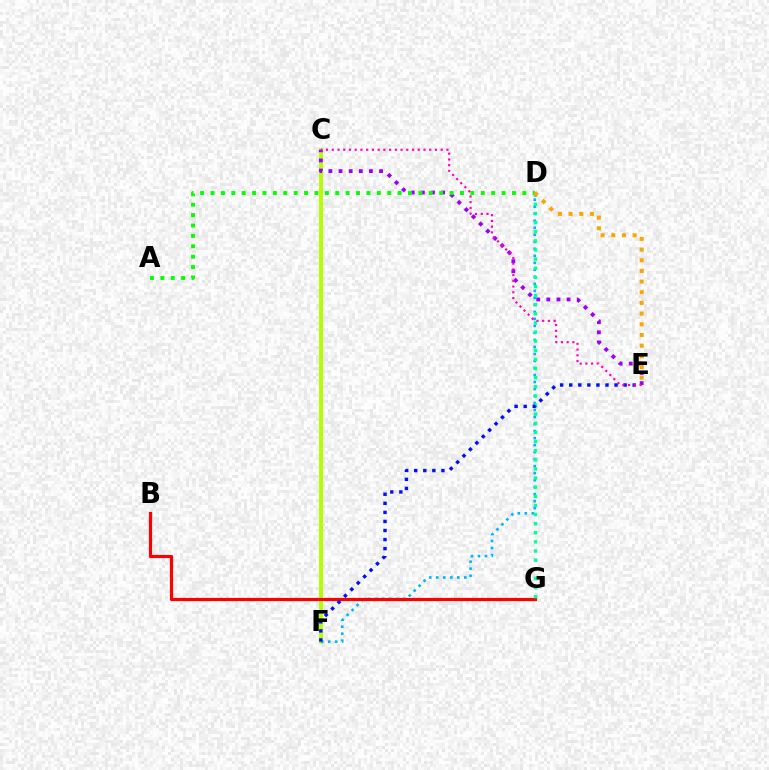{('C', 'F'): [{'color': '#b3ff00', 'line_style': 'solid', 'thickness': 2.83}], ('C', 'E'): [{'color': '#9b00ff', 'line_style': 'dotted', 'thickness': 2.75}, {'color': '#ff00bd', 'line_style': 'dotted', 'thickness': 1.56}], ('D', 'F'): [{'color': '#00b5ff', 'line_style': 'dotted', 'thickness': 1.9}], ('B', 'G'): [{'color': '#ff0000', 'line_style': 'solid', 'thickness': 2.29}], ('D', 'G'): [{'color': '#00ff9d', 'line_style': 'dotted', 'thickness': 2.48}], ('A', 'D'): [{'color': '#08ff00', 'line_style': 'dotted', 'thickness': 2.82}], ('E', 'F'): [{'color': '#0010ff', 'line_style': 'dotted', 'thickness': 2.46}], ('D', 'E'): [{'color': '#ffa500', 'line_style': 'dotted', 'thickness': 2.9}]}